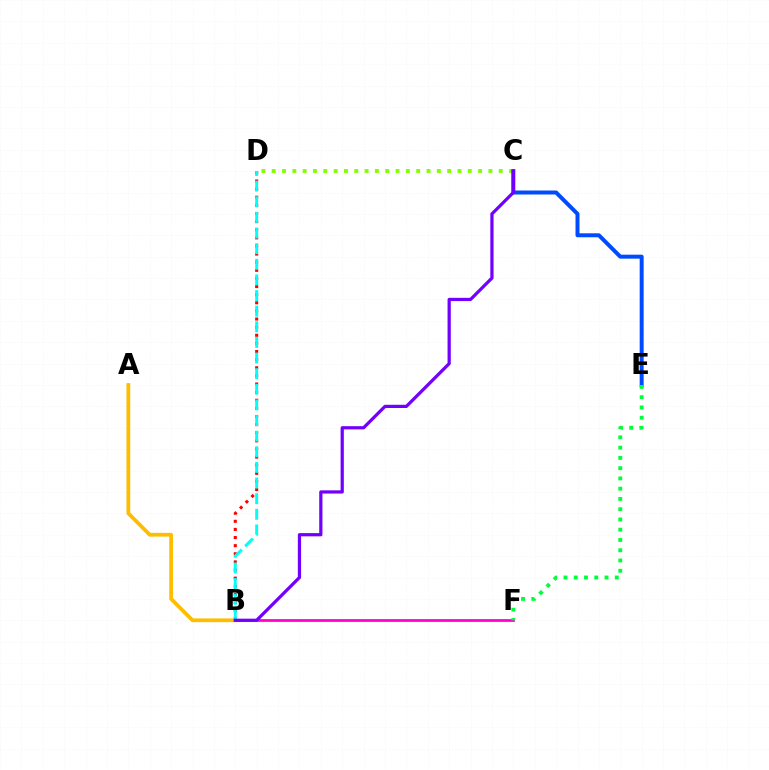{('C', 'D'): [{'color': '#84ff00', 'line_style': 'dotted', 'thickness': 2.8}], ('B', 'D'): [{'color': '#ff0000', 'line_style': 'dotted', 'thickness': 2.21}, {'color': '#00fff6', 'line_style': 'dashed', 'thickness': 2.12}], ('C', 'E'): [{'color': '#004bff', 'line_style': 'solid', 'thickness': 2.86}], ('A', 'B'): [{'color': '#ffbd00', 'line_style': 'solid', 'thickness': 2.71}], ('B', 'F'): [{'color': '#ff00cf', 'line_style': 'solid', 'thickness': 1.97}], ('B', 'C'): [{'color': '#7200ff', 'line_style': 'solid', 'thickness': 2.32}], ('E', 'F'): [{'color': '#00ff39', 'line_style': 'dotted', 'thickness': 2.79}]}